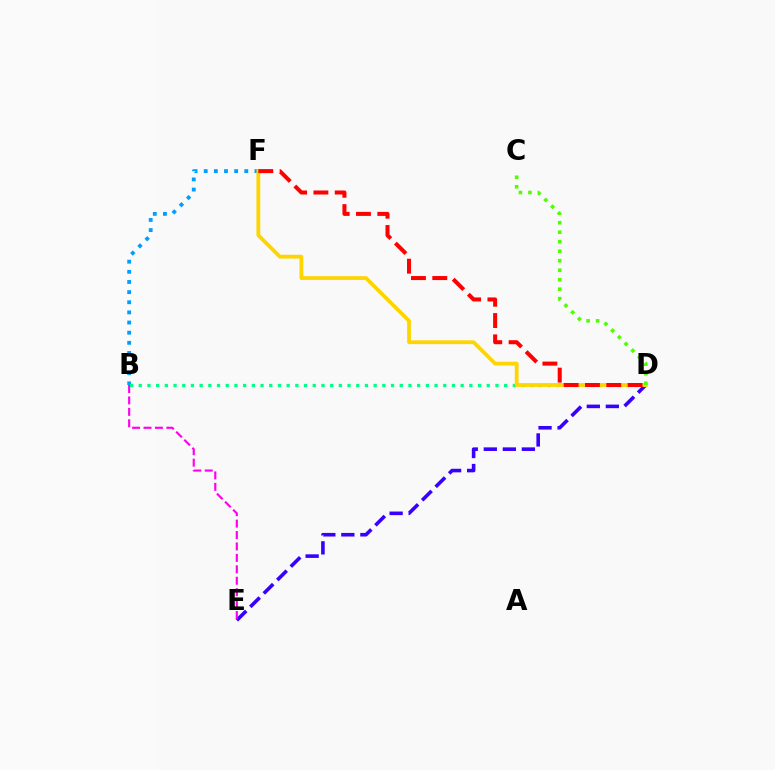{('D', 'E'): [{'color': '#3700ff', 'line_style': 'dashed', 'thickness': 2.59}], ('B', 'F'): [{'color': '#009eff', 'line_style': 'dotted', 'thickness': 2.76}], ('B', 'E'): [{'color': '#ff00ed', 'line_style': 'dashed', 'thickness': 1.55}], ('B', 'D'): [{'color': '#00ff86', 'line_style': 'dotted', 'thickness': 2.36}], ('D', 'F'): [{'color': '#ffd500', 'line_style': 'solid', 'thickness': 2.74}, {'color': '#ff0000', 'line_style': 'dashed', 'thickness': 2.9}], ('C', 'D'): [{'color': '#4fff00', 'line_style': 'dotted', 'thickness': 2.58}]}